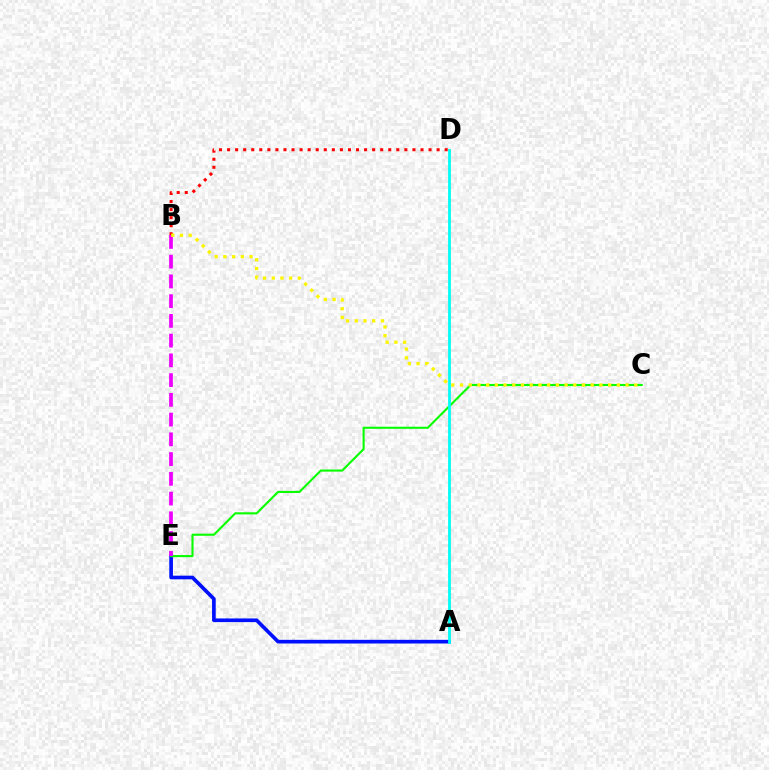{('A', 'E'): [{'color': '#0010ff', 'line_style': 'solid', 'thickness': 2.64}], ('C', 'E'): [{'color': '#08ff00', 'line_style': 'solid', 'thickness': 1.52}], ('B', 'D'): [{'color': '#ff0000', 'line_style': 'dotted', 'thickness': 2.19}], ('A', 'D'): [{'color': '#00fff6', 'line_style': 'solid', 'thickness': 2.02}], ('B', 'E'): [{'color': '#ee00ff', 'line_style': 'dashed', 'thickness': 2.68}], ('B', 'C'): [{'color': '#fcf500', 'line_style': 'dotted', 'thickness': 2.37}]}